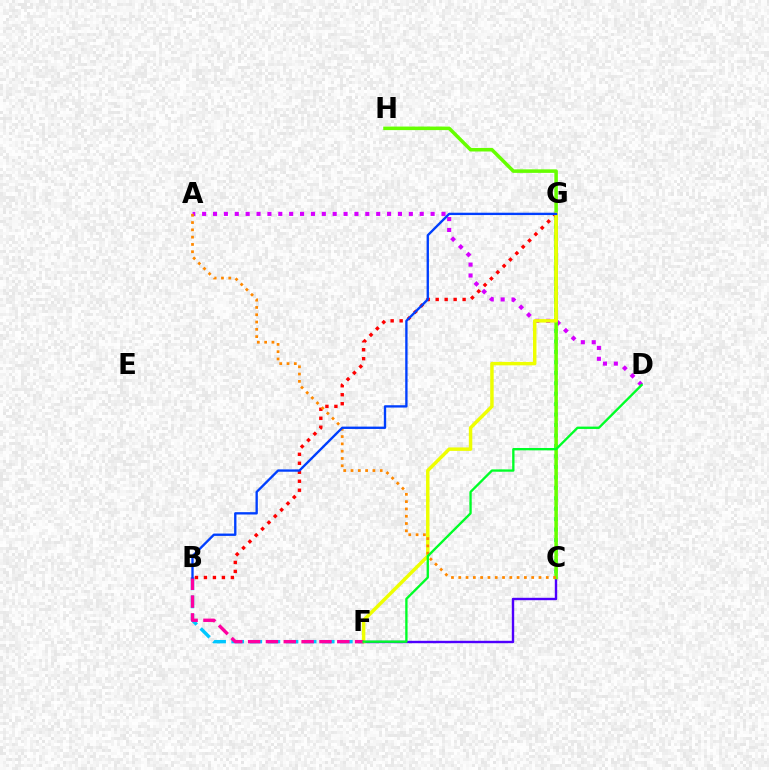{('A', 'D'): [{'color': '#d600ff', 'line_style': 'dotted', 'thickness': 2.96}], ('B', 'F'): [{'color': '#00c7ff', 'line_style': 'dashed', 'thickness': 2.46}, {'color': '#ff00a0', 'line_style': 'dashed', 'thickness': 2.42}], ('C', 'F'): [{'color': '#4f00ff', 'line_style': 'solid', 'thickness': 1.73}], ('C', 'G'): [{'color': '#00ffaf', 'line_style': 'dotted', 'thickness': 2.84}], ('C', 'H'): [{'color': '#66ff00', 'line_style': 'solid', 'thickness': 2.54}], ('B', 'G'): [{'color': '#ff0000', 'line_style': 'dotted', 'thickness': 2.44}, {'color': '#003fff', 'line_style': 'solid', 'thickness': 1.69}], ('F', 'G'): [{'color': '#eeff00', 'line_style': 'solid', 'thickness': 2.49}], ('A', 'C'): [{'color': '#ff8800', 'line_style': 'dotted', 'thickness': 1.98}], ('D', 'F'): [{'color': '#00ff27', 'line_style': 'solid', 'thickness': 1.69}]}